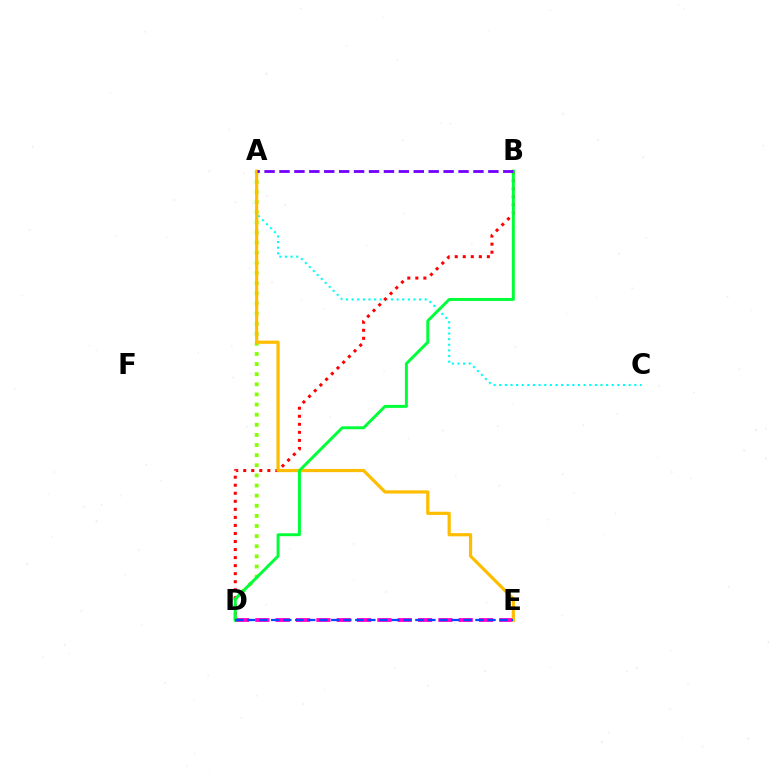{('A', 'C'): [{'color': '#00fff6', 'line_style': 'dotted', 'thickness': 1.53}], ('A', 'D'): [{'color': '#84ff00', 'line_style': 'dotted', 'thickness': 2.75}], ('D', 'E'): [{'color': '#ff00cf', 'line_style': 'dashed', 'thickness': 2.76}, {'color': '#004bff', 'line_style': 'dashed', 'thickness': 1.63}], ('B', 'D'): [{'color': '#ff0000', 'line_style': 'dotted', 'thickness': 2.18}, {'color': '#00ff39', 'line_style': 'solid', 'thickness': 2.12}], ('A', 'E'): [{'color': '#ffbd00', 'line_style': 'solid', 'thickness': 2.31}], ('A', 'B'): [{'color': '#7200ff', 'line_style': 'dashed', 'thickness': 2.03}]}